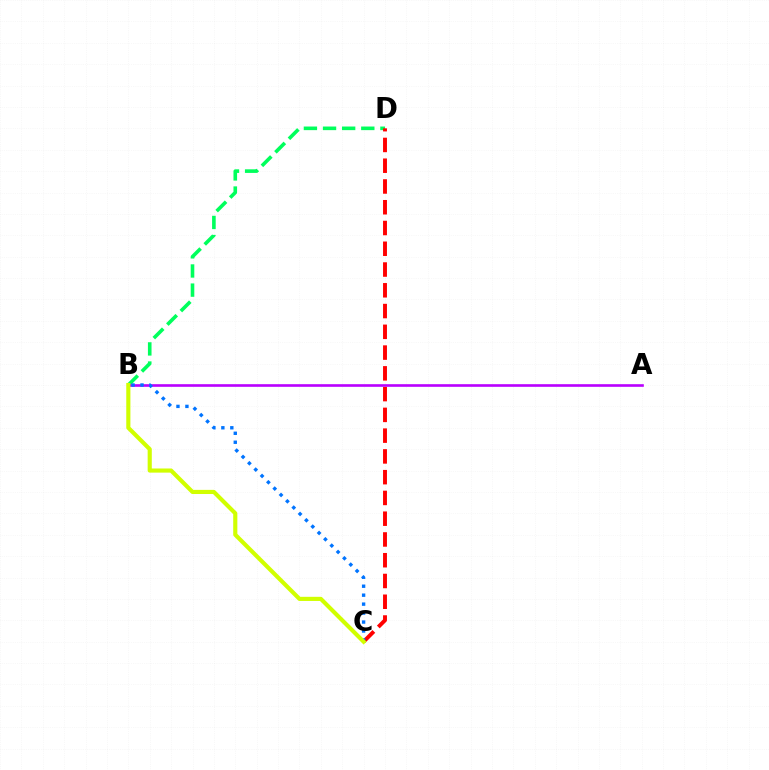{('B', 'D'): [{'color': '#00ff5c', 'line_style': 'dashed', 'thickness': 2.6}], ('C', 'D'): [{'color': '#ff0000', 'line_style': 'dashed', 'thickness': 2.82}], ('A', 'B'): [{'color': '#b900ff', 'line_style': 'solid', 'thickness': 1.9}], ('B', 'C'): [{'color': '#0074ff', 'line_style': 'dotted', 'thickness': 2.43}, {'color': '#d1ff00', 'line_style': 'solid', 'thickness': 2.98}]}